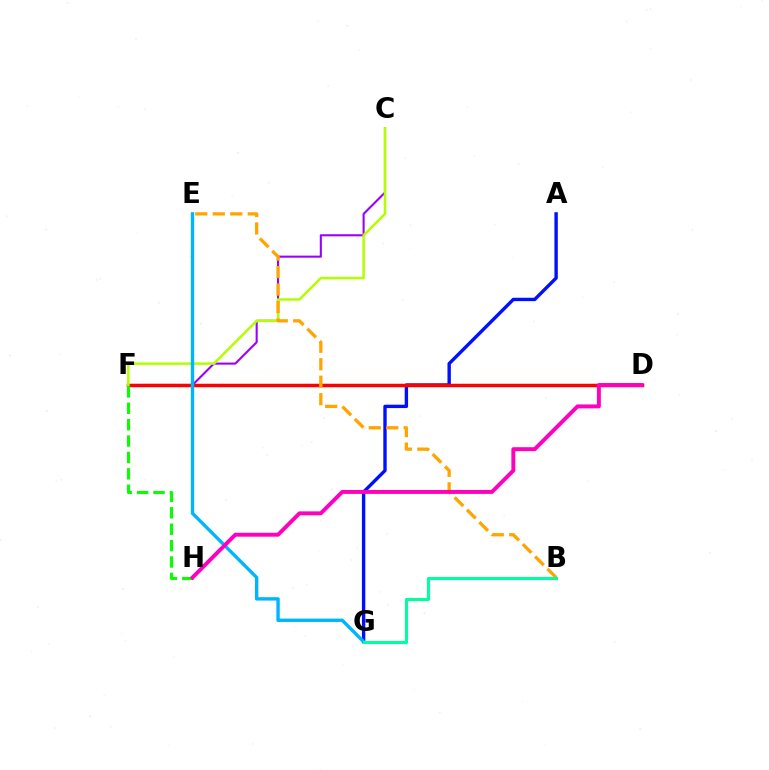{('C', 'F'): [{'color': '#9b00ff', 'line_style': 'solid', 'thickness': 1.51}, {'color': '#b3ff00', 'line_style': 'solid', 'thickness': 1.81}], ('A', 'G'): [{'color': '#0010ff', 'line_style': 'solid', 'thickness': 2.43}], ('D', 'F'): [{'color': '#ff0000', 'line_style': 'solid', 'thickness': 2.51}], ('E', 'G'): [{'color': '#00b5ff', 'line_style': 'solid', 'thickness': 2.43}], ('B', 'E'): [{'color': '#ffa500', 'line_style': 'dashed', 'thickness': 2.38}], ('F', 'H'): [{'color': '#08ff00', 'line_style': 'dashed', 'thickness': 2.23}], ('D', 'H'): [{'color': '#ff00bd', 'line_style': 'solid', 'thickness': 2.83}], ('B', 'G'): [{'color': '#00ff9d', 'line_style': 'solid', 'thickness': 2.21}]}